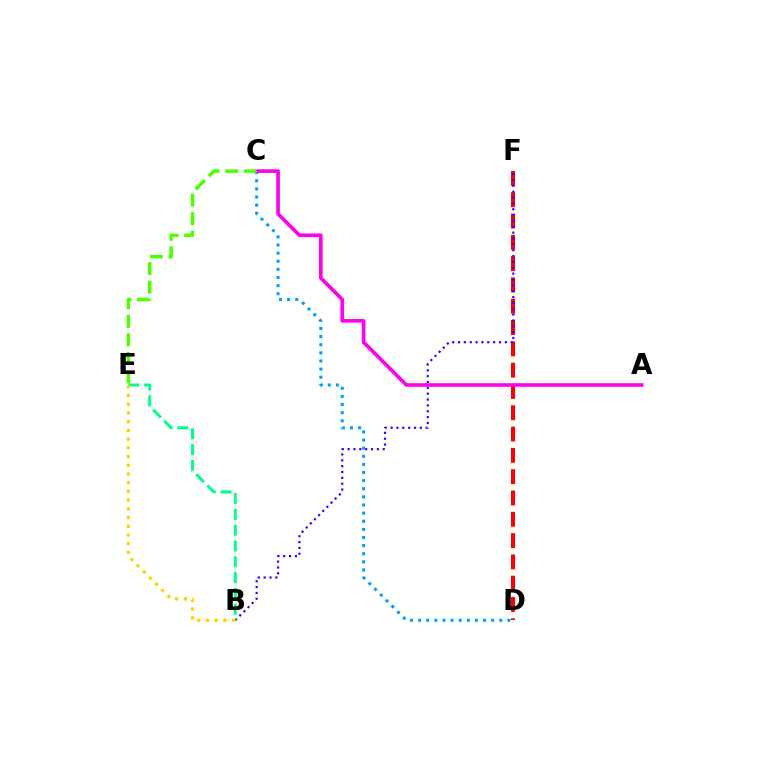{('C', 'D'): [{'color': '#009eff', 'line_style': 'dotted', 'thickness': 2.21}], ('D', 'F'): [{'color': '#ff0000', 'line_style': 'dashed', 'thickness': 2.89}], ('B', 'F'): [{'color': '#3700ff', 'line_style': 'dotted', 'thickness': 1.59}], ('A', 'C'): [{'color': '#ff00ed', 'line_style': 'solid', 'thickness': 2.62}], ('B', 'E'): [{'color': '#00ff86', 'line_style': 'dashed', 'thickness': 2.15}, {'color': '#ffd500', 'line_style': 'dotted', 'thickness': 2.37}], ('C', 'E'): [{'color': '#4fff00', 'line_style': 'dashed', 'thickness': 2.52}]}